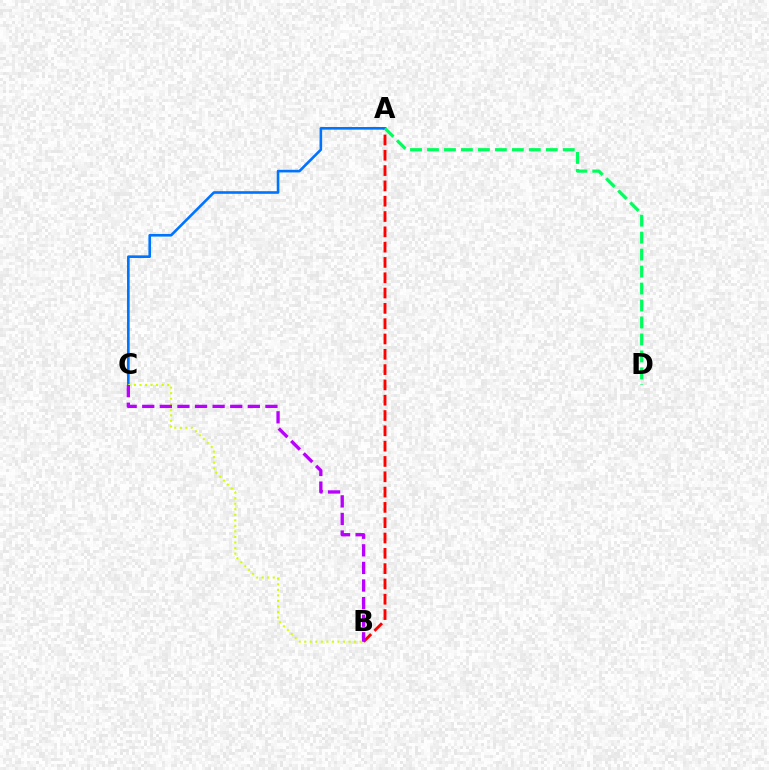{('A', 'B'): [{'color': '#ff0000', 'line_style': 'dashed', 'thickness': 2.08}], ('A', 'C'): [{'color': '#0074ff', 'line_style': 'solid', 'thickness': 1.89}], ('B', 'C'): [{'color': '#d1ff00', 'line_style': 'dotted', 'thickness': 1.51}, {'color': '#b900ff', 'line_style': 'dashed', 'thickness': 2.39}], ('A', 'D'): [{'color': '#00ff5c', 'line_style': 'dashed', 'thickness': 2.31}]}